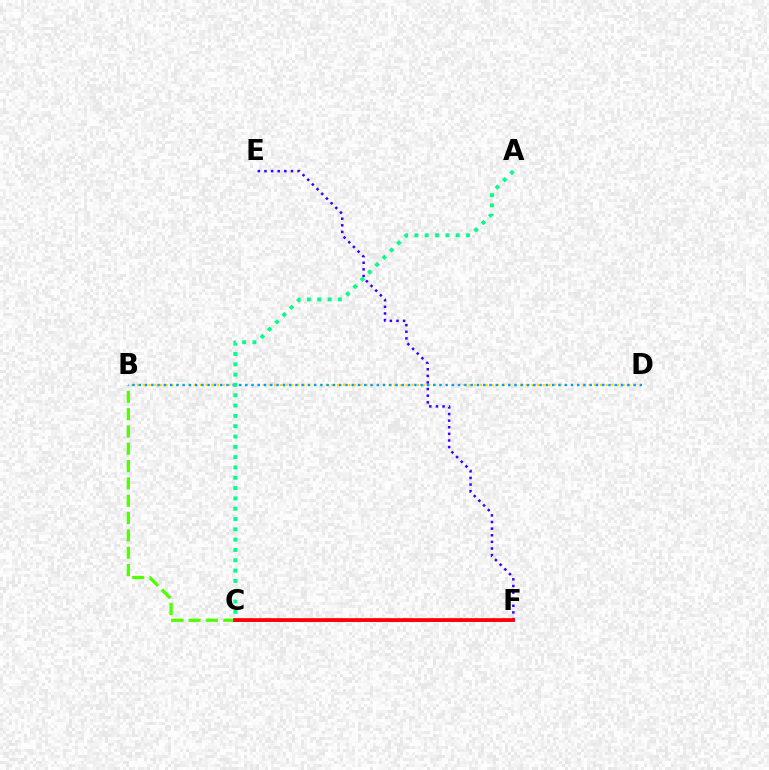{('B', 'D'): [{'color': '#ffd500', 'line_style': 'dotted', 'thickness': 1.55}, {'color': '#009eff', 'line_style': 'dotted', 'thickness': 1.7}], ('B', 'C'): [{'color': '#4fff00', 'line_style': 'dashed', 'thickness': 2.35}], ('C', 'F'): [{'color': '#ff00ed', 'line_style': 'solid', 'thickness': 2.02}, {'color': '#ff0000', 'line_style': 'solid', 'thickness': 2.66}], ('E', 'F'): [{'color': '#3700ff', 'line_style': 'dotted', 'thickness': 1.8}], ('A', 'C'): [{'color': '#00ff86', 'line_style': 'dotted', 'thickness': 2.8}]}